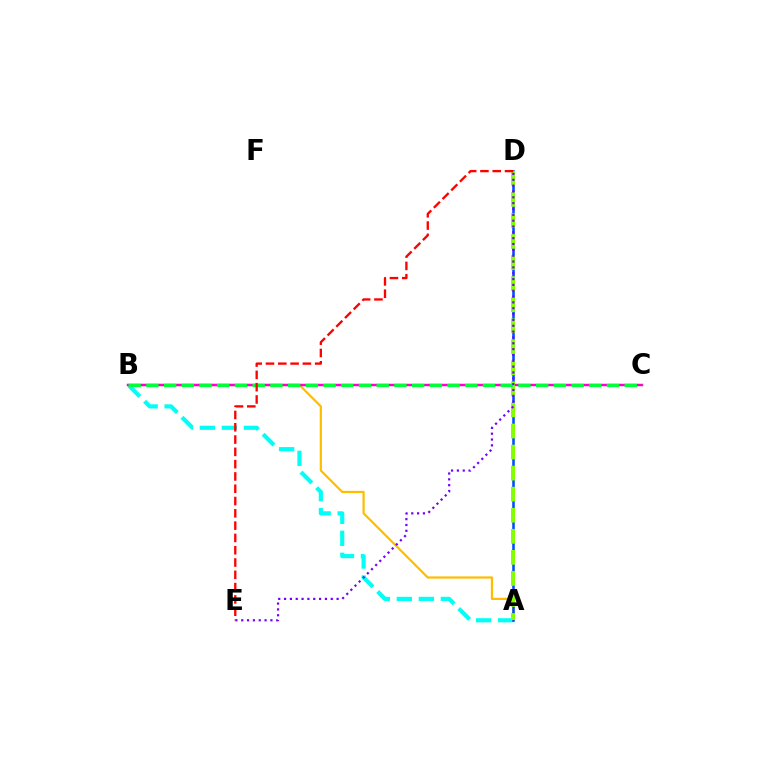{('A', 'B'): [{'color': '#00fff6', 'line_style': 'dashed', 'thickness': 2.99}, {'color': '#ffbd00', 'line_style': 'solid', 'thickness': 1.6}], ('A', 'D'): [{'color': '#004bff', 'line_style': 'solid', 'thickness': 1.84}, {'color': '#84ff00', 'line_style': 'dashed', 'thickness': 2.86}], ('B', 'C'): [{'color': '#ff00cf', 'line_style': 'solid', 'thickness': 1.77}, {'color': '#00ff39', 'line_style': 'dashed', 'thickness': 2.41}], ('D', 'E'): [{'color': '#ff0000', 'line_style': 'dashed', 'thickness': 1.67}, {'color': '#7200ff', 'line_style': 'dotted', 'thickness': 1.59}]}